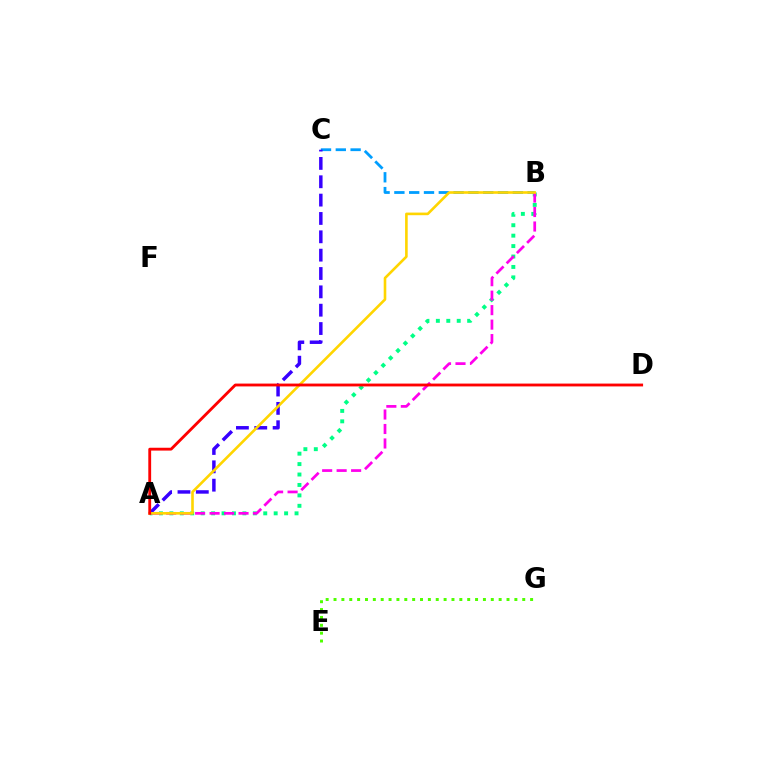{('B', 'C'): [{'color': '#009eff', 'line_style': 'dashed', 'thickness': 2.01}], ('A', 'B'): [{'color': '#00ff86', 'line_style': 'dotted', 'thickness': 2.83}, {'color': '#ff00ed', 'line_style': 'dashed', 'thickness': 1.97}, {'color': '#ffd500', 'line_style': 'solid', 'thickness': 1.88}], ('A', 'C'): [{'color': '#3700ff', 'line_style': 'dashed', 'thickness': 2.49}], ('A', 'D'): [{'color': '#ff0000', 'line_style': 'solid', 'thickness': 2.04}], ('E', 'G'): [{'color': '#4fff00', 'line_style': 'dotted', 'thickness': 2.14}]}